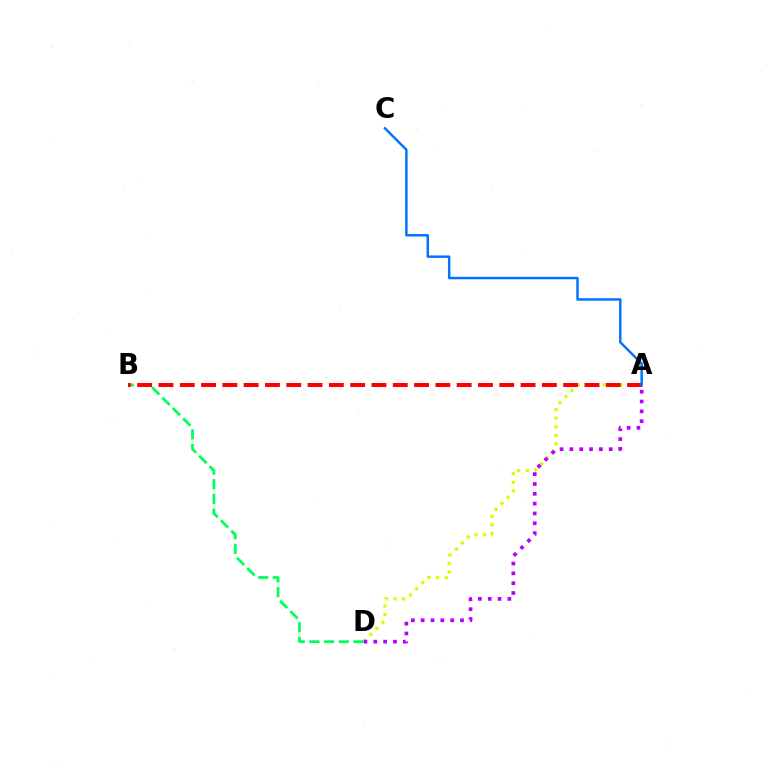{('A', 'D'): [{'color': '#d1ff00', 'line_style': 'dotted', 'thickness': 2.33}, {'color': '#b900ff', 'line_style': 'dotted', 'thickness': 2.67}], ('B', 'D'): [{'color': '#00ff5c', 'line_style': 'dashed', 'thickness': 2.0}], ('A', 'B'): [{'color': '#ff0000', 'line_style': 'dashed', 'thickness': 2.89}], ('A', 'C'): [{'color': '#0074ff', 'line_style': 'solid', 'thickness': 1.77}]}